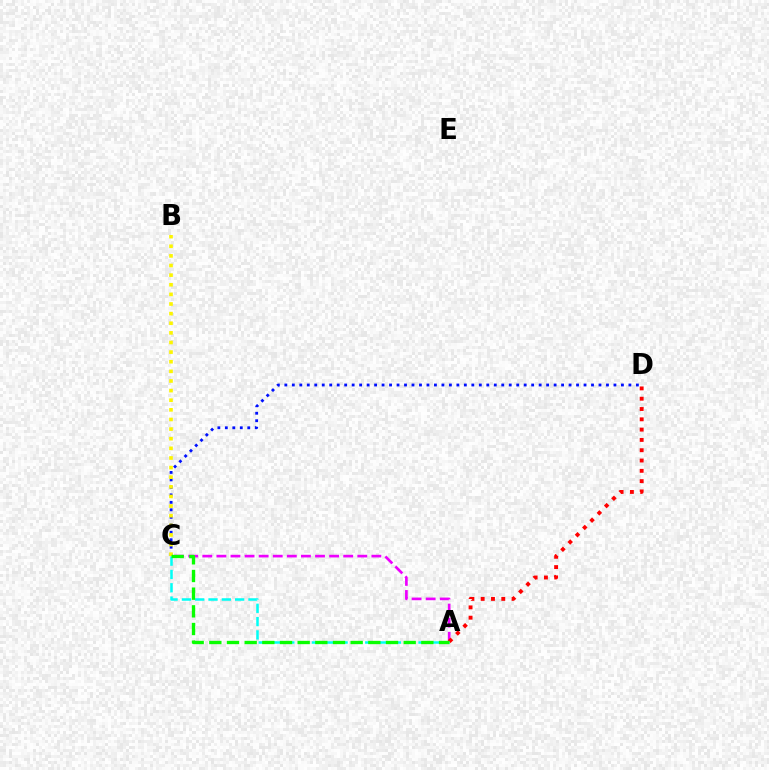{('A', 'C'): [{'color': '#ee00ff', 'line_style': 'dashed', 'thickness': 1.91}, {'color': '#00fff6', 'line_style': 'dashed', 'thickness': 1.81}, {'color': '#08ff00', 'line_style': 'dashed', 'thickness': 2.4}], ('C', 'D'): [{'color': '#0010ff', 'line_style': 'dotted', 'thickness': 2.03}], ('B', 'C'): [{'color': '#fcf500', 'line_style': 'dotted', 'thickness': 2.61}], ('A', 'D'): [{'color': '#ff0000', 'line_style': 'dotted', 'thickness': 2.8}]}